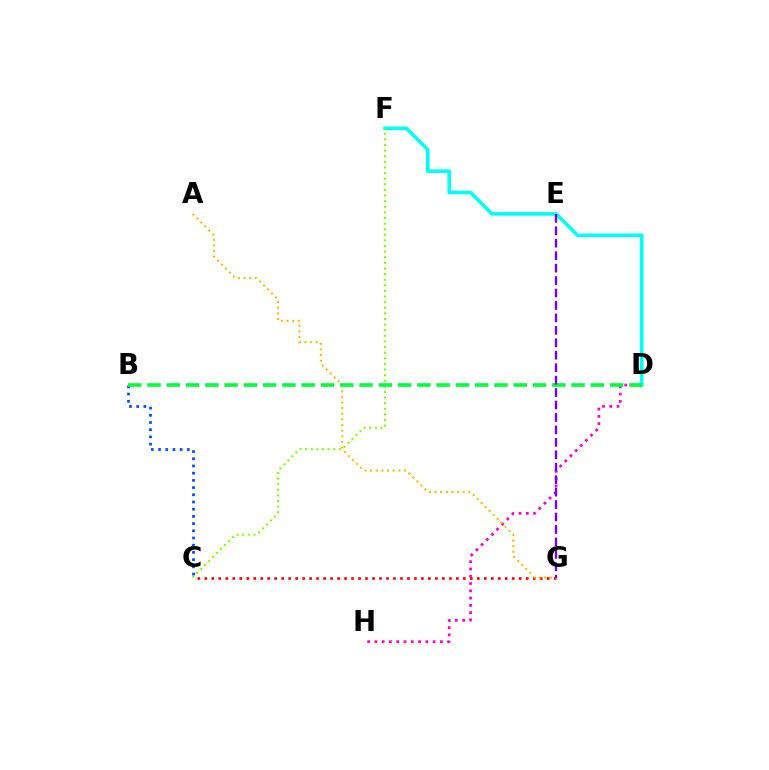{('D', 'H'): [{'color': '#ff00cf', 'line_style': 'dotted', 'thickness': 1.98}], ('D', 'F'): [{'color': '#00fff6', 'line_style': 'solid', 'thickness': 2.58}], ('C', 'G'): [{'color': '#ff0000', 'line_style': 'dotted', 'thickness': 1.9}], ('A', 'G'): [{'color': '#ffbd00', 'line_style': 'dotted', 'thickness': 1.53}], ('C', 'F'): [{'color': '#84ff00', 'line_style': 'dotted', 'thickness': 1.52}], ('B', 'C'): [{'color': '#004bff', 'line_style': 'dotted', 'thickness': 1.96}], ('B', 'D'): [{'color': '#00ff39', 'line_style': 'dashed', 'thickness': 2.62}], ('E', 'G'): [{'color': '#7200ff', 'line_style': 'dashed', 'thickness': 1.69}]}